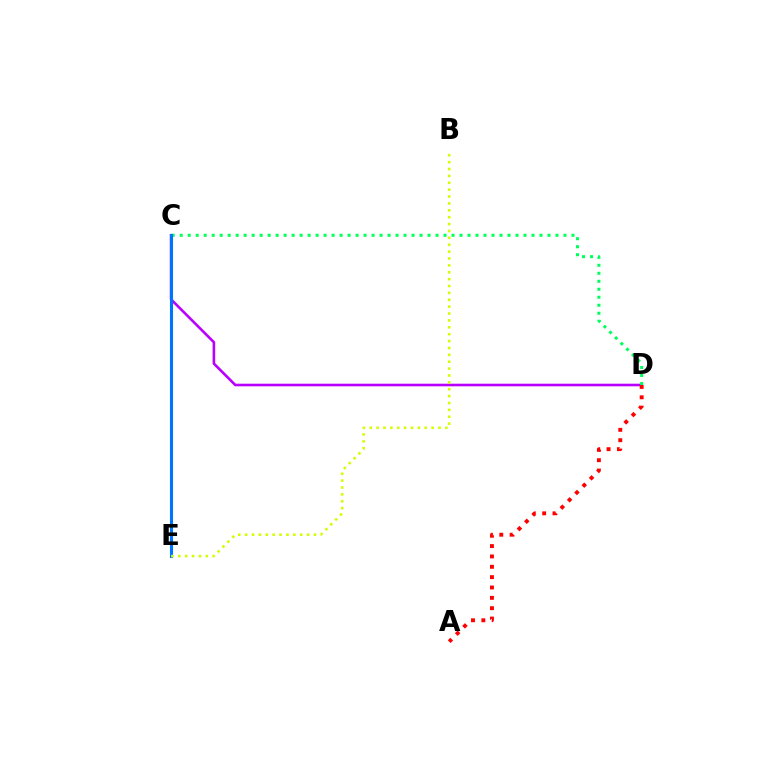{('C', 'D'): [{'color': '#b900ff', 'line_style': 'solid', 'thickness': 1.88}, {'color': '#00ff5c', 'line_style': 'dotted', 'thickness': 2.17}], ('C', 'E'): [{'color': '#0074ff', 'line_style': 'solid', 'thickness': 2.23}], ('A', 'D'): [{'color': '#ff0000', 'line_style': 'dotted', 'thickness': 2.81}], ('B', 'E'): [{'color': '#d1ff00', 'line_style': 'dotted', 'thickness': 1.87}]}